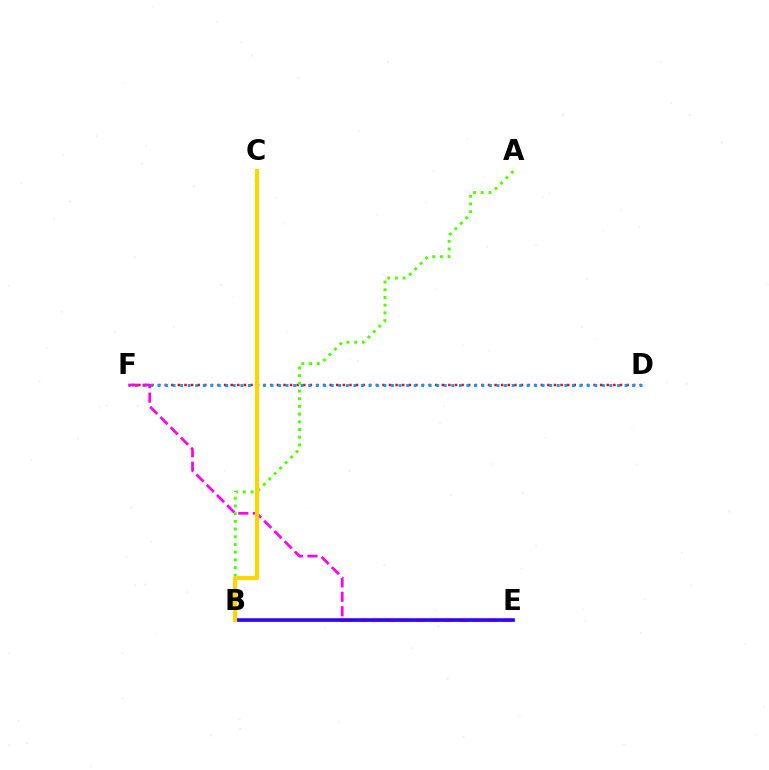{('D', 'F'): [{'color': '#ff0000', 'line_style': 'dotted', 'thickness': 1.79}, {'color': '#009eff', 'line_style': 'dotted', 'thickness': 2.05}], ('B', 'E'): [{'color': '#00ff86', 'line_style': 'solid', 'thickness': 2.25}, {'color': '#3700ff', 'line_style': 'solid', 'thickness': 2.56}], ('A', 'B'): [{'color': '#4fff00', 'line_style': 'dotted', 'thickness': 2.09}], ('E', 'F'): [{'color': '#ff00ed', 'line_style': 'dashed', 'thickness': 1.97}], ('B', 'C'): [{'color': '#ffd500', 'line_style': 'solid', 'thickness': 2.99}]}